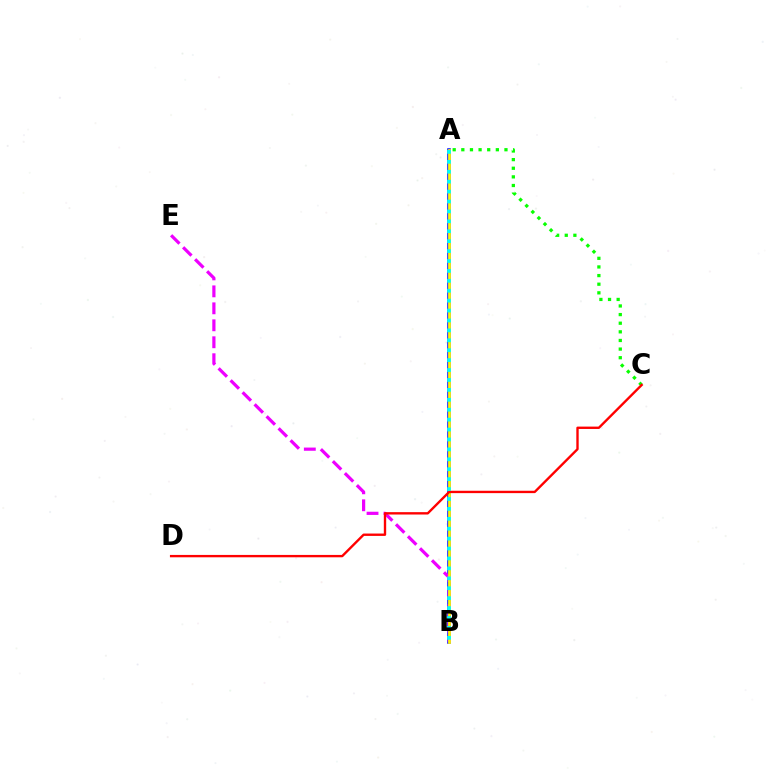{('A', 'B'): [{'color': '#0010ff', 'line_style': 'solid', 'thickness': 2.54}, {'color': '#fcf500', 'line_style': 'solid', 'thickness': 1.97}, {'color': '#00fff6', 'line_style': 'dotted', 'thickness': 2.69}], ('B', 'E'): [{'color': '#ee00ff', 'line_style': 'dashed', 'thickness': 2.31}], ('A', 'C'): [{'color': '#08ff00', 'line_style': 'dotted', 'thickness': 2.34}], ('C', 'D'): [{'color': '#ff0000', 'line_style': 'solid', 'thickness': 1.71}]}